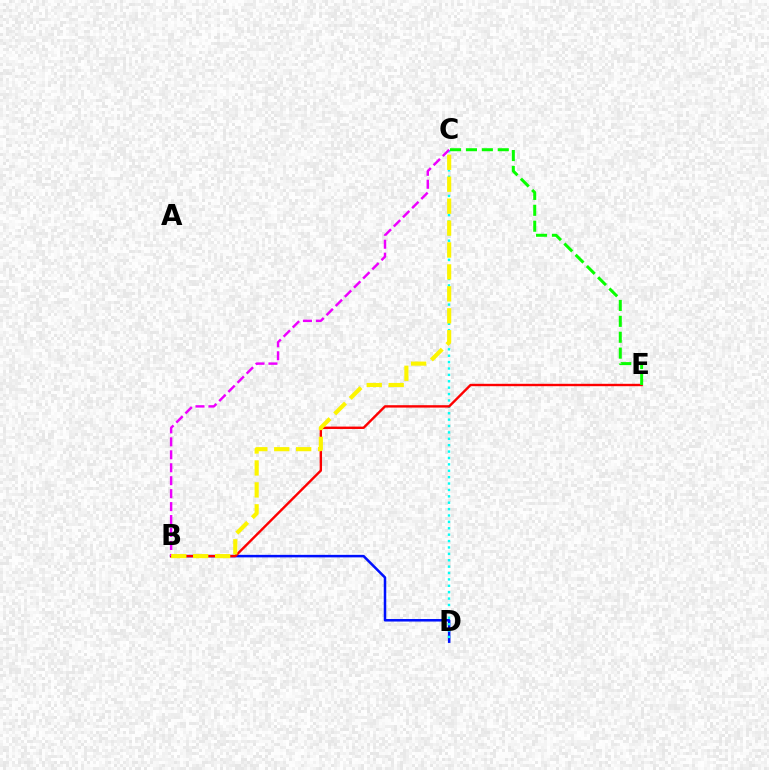{('B', 'D'): [{'color': '#0010ff', 'line_style': 'solid', 'thickness': 1.81}], ('C', 'D'): [{'color': '#00fff6', 'line_style': 'dotted', 'thickness': 1.74}], ('B', 'E'): [{'color': '#ff0000', 'line_style': 'solid', 'thickness': 1.72}], ('C', 'E'): [{'color': '#08ff00', 'line_style': 'dashed', 'thickness': 2.16}], ('B', 'C'): [{'color': '#ee00ff', 'line_style': 'dashed', 'thickness': 1.76}, {'color': '#fcf500', 'line_style': 'dashed', 'thickness': 2.98}]}